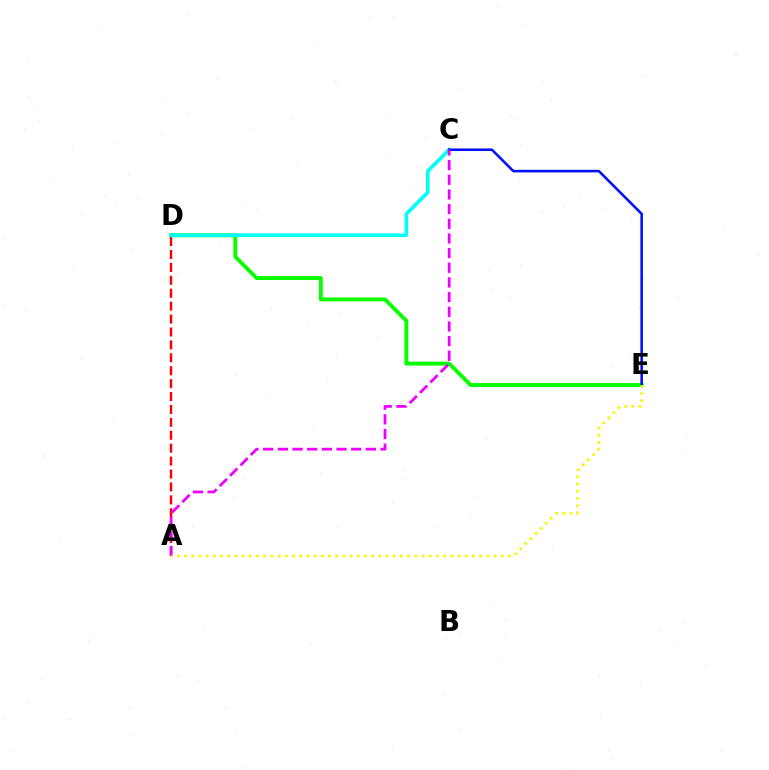{('D', 'E'): [{'color': '#08ff00', 'line_style': 'solid', 'thickness': 2.8}], ('A', 'D'): [{'color': '#ff0000', 'line_style': 'dashed', 'thickness': 1.75}], ('C', 'D'): [{'color': '#00fff6', 'line_style': 'solid', 'thickness': 2.61}], ('C', 'E'): [{'color': '#0010ff', 'line_style': 'solid', 'thickness': 1.86}], ('A', 'C'): [{'color': '#ee00ff', 'line_style': 'dashed', 'thickness': 1.99}], ('A', 'E'): [{'color': '#fcf500', 'line_style': 'dotted', 'thickness': 1.96}]}